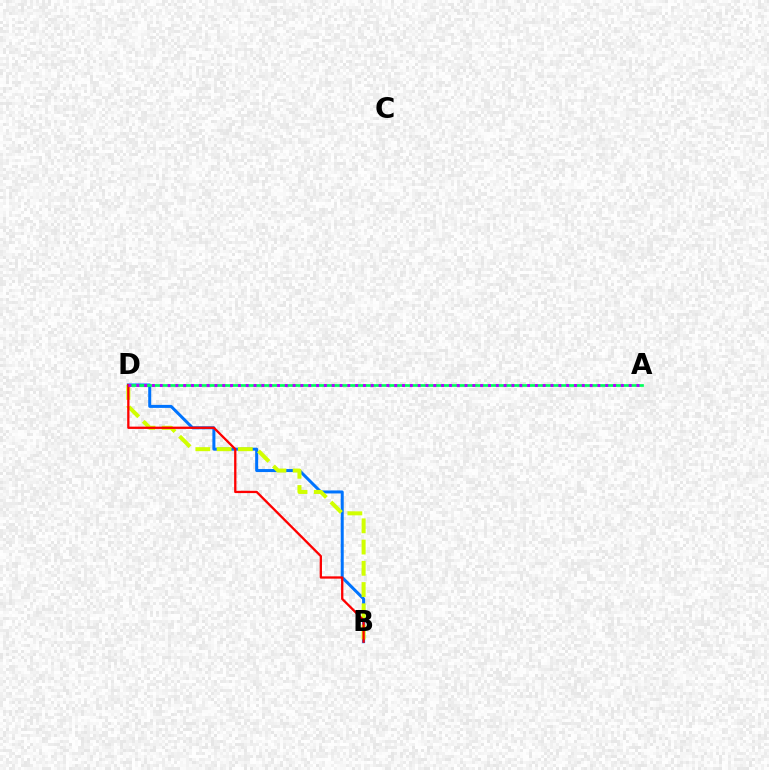{('B', 'D'): [{'color': '#0074ff', 'line_style': 'solid', 'thickness': 2.17}, {'color': '#d1ff00', 'line_style': 'dashed', 'thickness': 2.89}, {'color': '#ff0000', 'line_style': 'solid', 'thickness': 1.65}], ('A', 'D'): [{'color': '#00ff5c', 'line_style': 'solid', 'thickness': 1.95}, {'color': '#b900ff', 'line_style': 'dotted', 'thickness': 2.12}]}